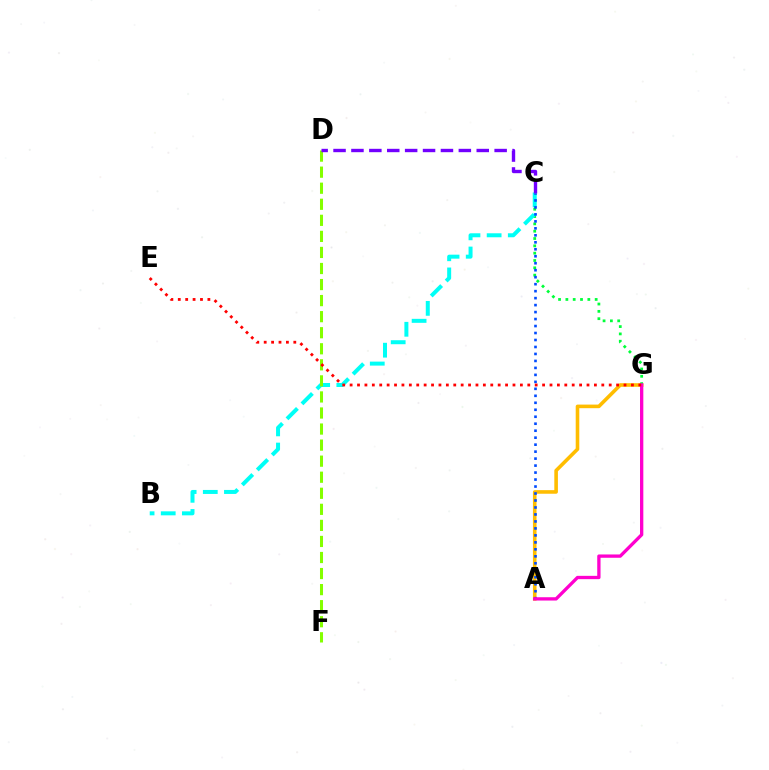{('A', 'G'): [{'color': '#ffbd00', 'line_style': 'solid', 'thickness': 2.59}, {'color': '#ff00cf', 'line_style': 'solid', 'thickness': 2.38}], ('C', 'G'): [{'color': '#00ff39', 'line_style': 'dotted', 'thickness': 1.99}], ('B', 'C'): [{'color': '#00fff6', 'line_style': 'dashed', 'thickness': 2.87}], ('D', 'F'): [{'color': '#84ff00', 'line_style': 'dashed', 'thickness': 2.18}], ('A', 'C'): [{'color': '#004bff', 'line_style': 'dotted', 'thickness': 1.9}], ('C', 'D'): [{'color': '#7200ff', 'line_style': 'dashed', 'thickness': 2.43}], ('E', 'G'): [{'color': '#ff0000', 'line_style': 'dotted', 'thickness': 2.01}]}